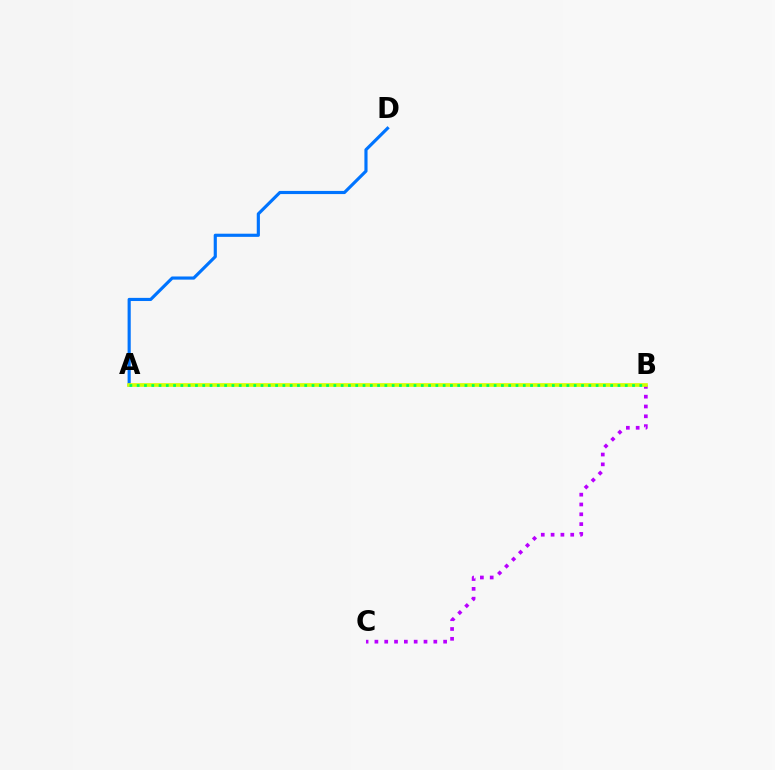{('A', 'D'): [{'color': '#0074ff', 'line_style': 'solid', 'thickness': 2.27}], ('A', 'B'): [{'color': '#ff0000', 'line_style': 'solid', 'thickness': 1.5}, {'color': '#d1ff00', 'line_style': 'solid', 'thickness': 2.63}, {'color': '#00ff5c', 'line_style': 'dotted', 'thickness': 1.98}], ('B', 'C'): [{'color': '#b900ff', 'line_style': 'dotted', 'thickness': 2.67}]}